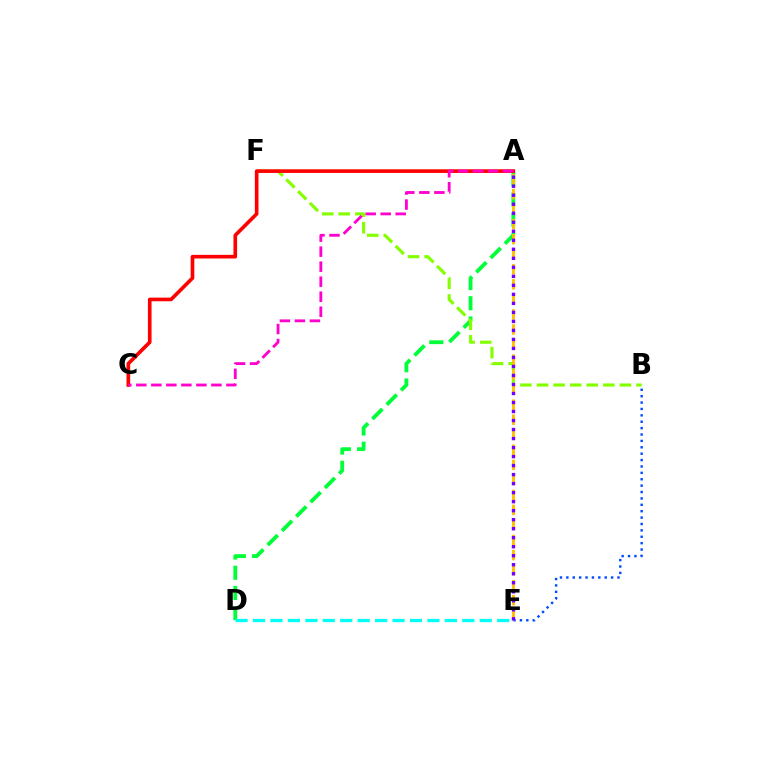{('A', 'D'): [{'color': '#00ff39', 'line_style': 'dashed', 'thickness': 2.75}], ('B', 'E'): [{'color': '#004bff', 'line_style': 'dotted', 'thickness': 1.74}], ('B', 'F'): [{'color': '#84ff00', 'line_style': 'dashed', 'thickness': 2.25}], ('A', 'E'): [{'color': '#ffbd00', 'line_style': 'dashed', 'thickness': 2.04}, {'color': '#7200ff', 'line_style': 'dotted', 'thickness': 2.45}], ('A', 'C'): [{'color': '#ff0000', 'line_style': 'solid', 'thickness': 2.63}, {'color': '#ff00cf', 'line_style': 'dashed', 'thickness': 2.04}], ('D', 'E'): [{'color': '#00fff6', 'line_style': 'dashed', 'thickness': 2.37}]}